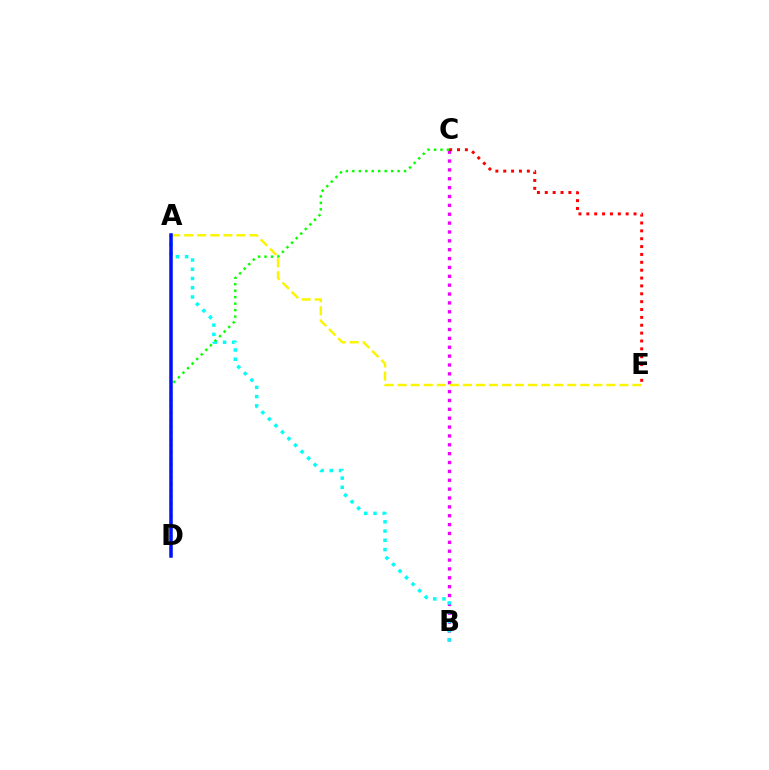{('B', 'C'): [{'color': '#ee00ff', 'line_style': 'dotted', 'thickness': 2.41}], ('A', 'B'): [{'color': '#00fff6', 'line_style': 'dotted', 'thickness': 2.51}], ('A', 'E'): [{'color': '#fcf500', 'line_style': 'dashed', 'thickness': 1.77}], ('C', 'D'): [{'color': '#08ff00', 'line_style': 'dotted', 'thickness': 1.76}], ('A', 'D'): [{'color': '#0010ff', 'line_style': 'solid', 'thickness': 2.53}], ('C', 'E'): [{'color': '#ff0000', 'line_style': 'dotted', 'thickness': 2.14}]}